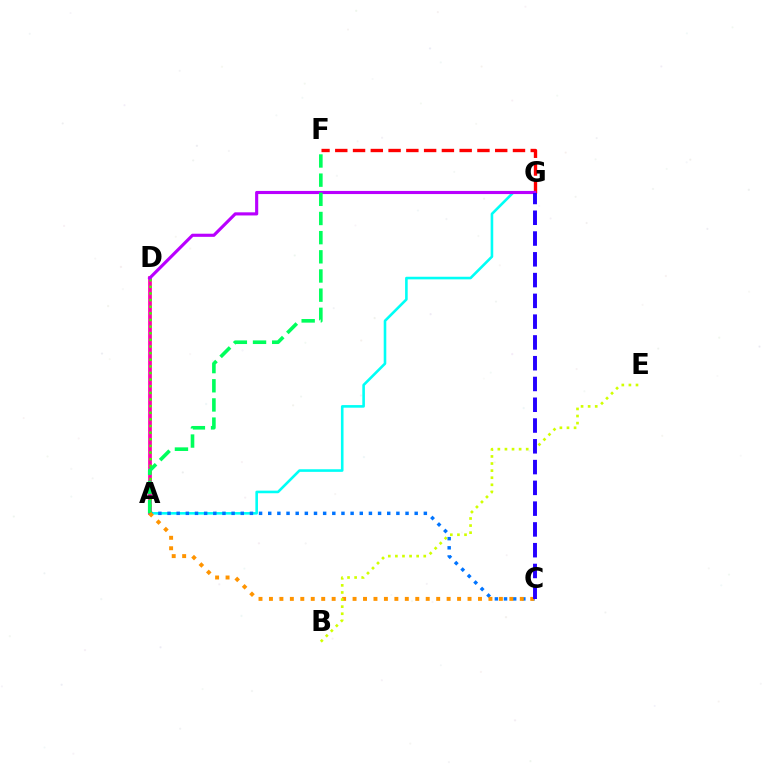{('A', 'G'): [{'color': '#00fff6', 'line_style': 'solid', 'thickness': 1.87}], ('A', 'D'): [{'color': '#ff00ac', 'line_style': 'solid', 'thickness': 2.68}, {'color': '#3dff00', 'line_style': 'dotted', 'thickness': 1.8}], ('F', 'G'): [{'color': '#ff0000', 'line_style': 'dashed', 'thickness': 2.41}], ('A', 'C'): [{'color': '#0074ff', 'line_style': 'dotted', 'thickness': 2.49}, {'color': '#ff9400', 'line_style': 'dotted', 'thickness': 2.84}], ('D', 'G'): [{'color': '#b900ff', 'line_style': 'solid', 'thickness': 2.25}], ('A', 'F'): [{'color': '#00ff5c', 'line_style': 'dashed', 'thickness': 2.6}], ('B', 'E'): [{'color': '#d1ff00', 'line_style': 'dotted', 'thickness': 1.93}], ('C', 'G'): [{'color': '#2500ff', 'line_style': 'dashed', 'thickness': 2.82}]}